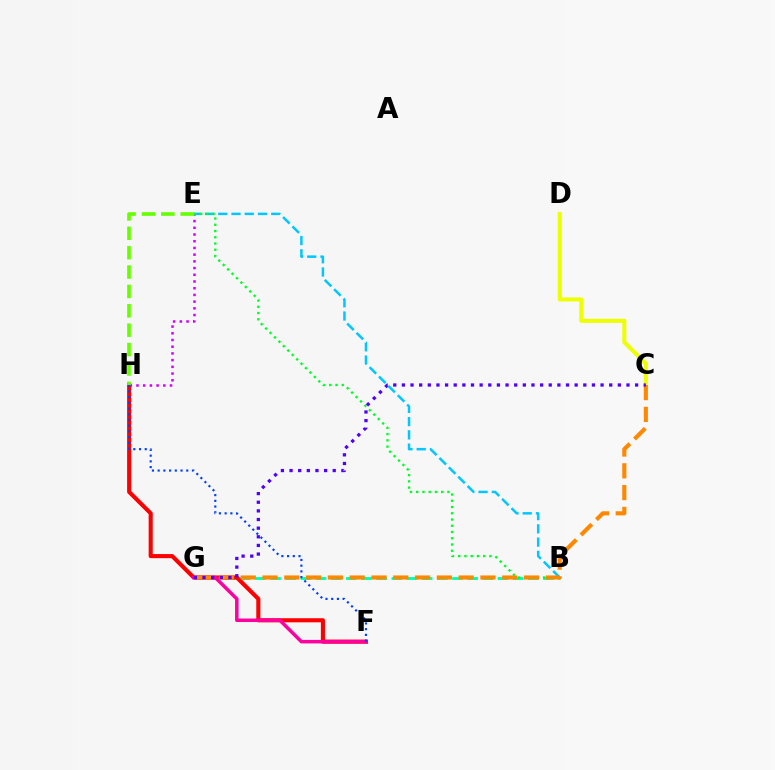{('B', 'G'): [{'color': '#00ffaf', 'line_style': 'dashed', 'thickness': 2.06}], ('F', 'H'): [{'color': '#ff0000', 'line_style': 'solid', 'thickness': 2.95}, {'color': '#003fff', 'line_style': 'dotted', 'thickness': 1.55}], ('E', 'H'): [{'color': '#d600ff', 'line_style': 'dotted', 'thickness': 1.82}, {'color': '#66ff00', 'line_style': 'dashed', 'thickness': 2.63}], ('F', 'G'): [{'color': '#ff00a0', 'line_style': 'solid', 'thickness': 2.52}], ('B', 'E'): [{'color': '#00c7ff', 'line_style': 'dashed', 'thickness': 1.8}, {'color': '#00ff27', 'line_style': 'dotted', 'thickness': 1.7}], ('C', 'D'): [{'color': '#eeff00', 'line_style': 'solid', 'thickness': 2.92}], ('C', 'G'): [{'color': '#ff8800', 'line_style': 'dashed', 'thickness': 2.96}, {'color': '#4f00ff', 'line_style': 'dotted', 'thickness': 2.35}]}